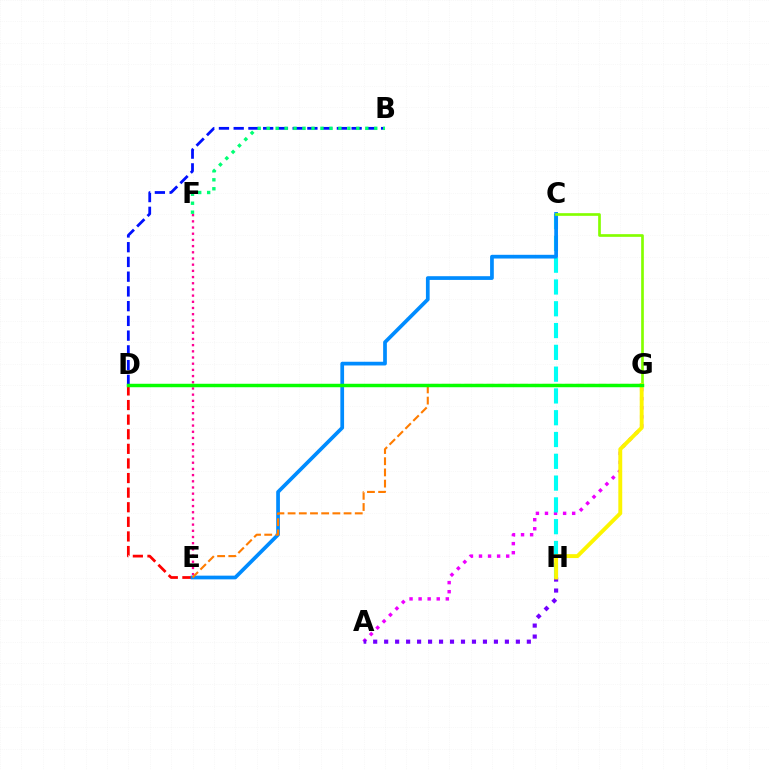{('A', 'G'): [{'color': '#ee00ff', 'line_style': 'dotted', 'thickness': 2.46}], ('A', 'H'): [{'color': '#7200ff', 'line_style': 'dotted', 'thickness': 2.98}], ('E', 'F'): [{'color': '#ff0094', 'line_style': 'dotted', 'thickness': 1.68}], ('C', 'H'): [{'color': '#00fff6', 'line_style': 'dashed', 'thickness': 2.96}], ('B', 'D'): [{'color': '#0010ff', 'line_style': 'dashed', 'thickness': 2.0}], ('B', 'F'): [{'color': '#00ff74', 'line_style': 'dotted', 'thickness': 2.44}], ('D', 'E'): [{'color': '#ff0000', 'line_style': 'dashed', 'thickness': 1.98}], ('C', 'E'): [{'color': '#008cff', 'line_style': 'solid', 'thickness': 2.67}], ('C', 'G'): [{'color': '#84ff00', 'line_style': 'solid', 'thickness': 1.93}], ('E', 'G'): [{'color': '#ff7c00', 'line_style': 'dashed', 'thickness': 1.52}], ('G', 'H'): [{'color': '#fcf500', 'line_style': 'solid', 'thickness': 2.81}], ('D', 'G'): [{'color': '#08ff00', 'line_style': 'solid', 'thickness': 2.49}]}